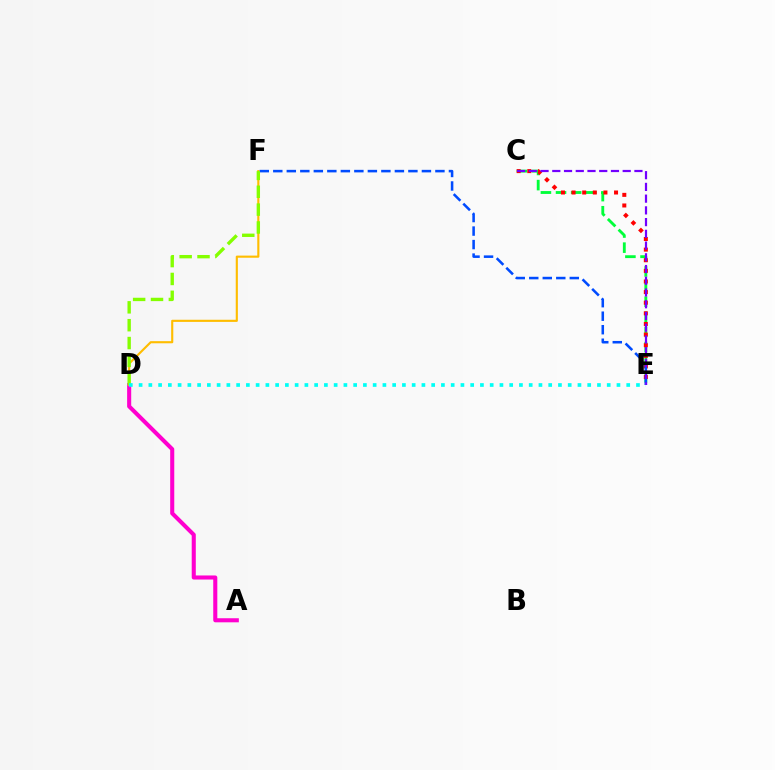{('C', 'E'): [{'color': '#00ff39', 'line_style': 'dashed', 'thickness': 2.05}, {'color': '#ff0000', 'line_style': 'dotted', 'thickness': 2.89}, {'color': '#7200ff', 'line_style': 'dashed', 'thickness': 1.59}], ('A', 'D'): [{'color': '#ff00cf', 'line_style': 'solid', 'thickness': 2.93}], ('D', 'F'): [{'color': '#ffbd00', 'line_style': 'solid', 'thickness': 1.54}, {'color': '#84ff00', 'line_style': 'dashed', 'thickness': 2.43}], ('E', 'F'): [{'color': '#004bff', 'line_style': 'dashed', 'thickness': 1.84}], ('D', 'E'): [{'color': '#00fff6', 'line_style': 'dotted', 'thickness': 2.65}]}